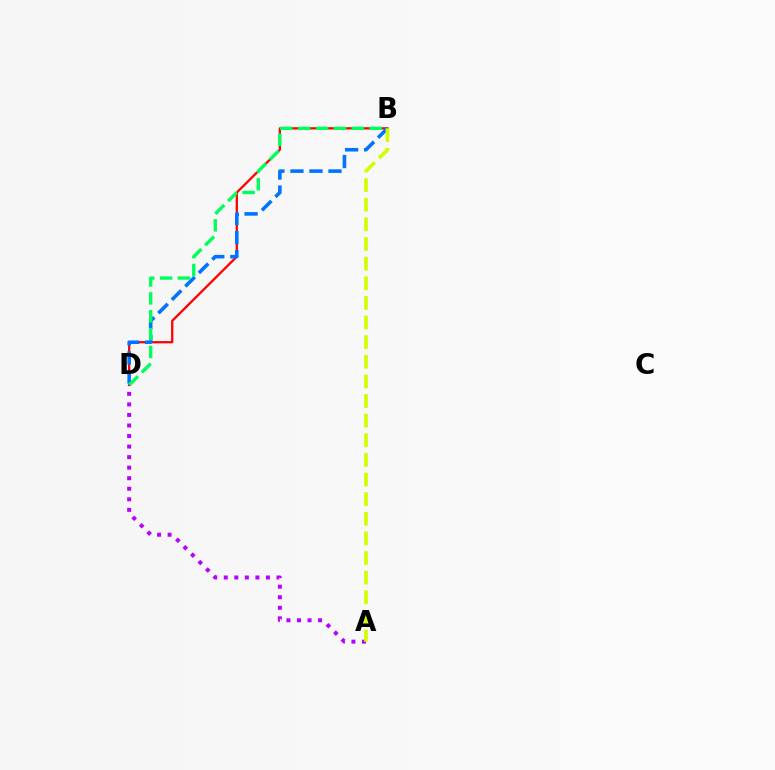{('B', 'D'): [{'color': '#ff0000', 'line_style': 'solid', 'thickness': 1.64}, {'color': '#0074ff', 'line_style': 'dashed', 'thickness': 2.58}, {'color': '#00ff5c', 'line_style': 'dashed', 'thickness': 2.43}], ('A', 'D'): [{'color': '#b900ff', 'line_style': 'dotted', 'thickness': 2.87}], ('A', 'B'): [{'color': '#d1ff00', 'line_style': 'dashed', 'thickness': 2.67}]}